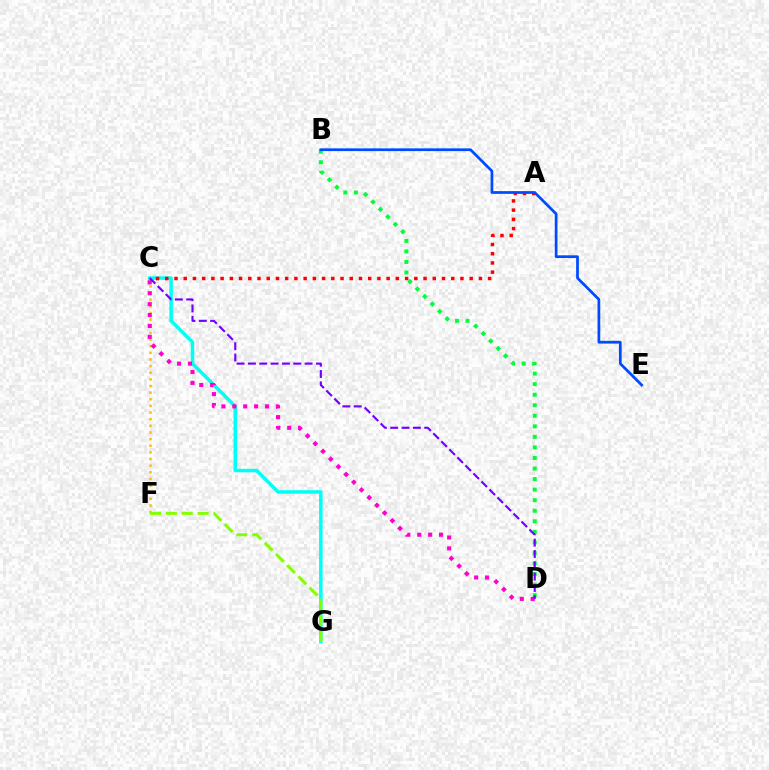{('B', 'D'): [{'color': '#00ff39', 'line_style': 'dotted', 'thickness': 2.87}], ('C', 'G'): [{'color': '#00fff6', 'line_style': 'solid', 'thickness': 2.52}], ('A', 'C'): [{'color': '#ff0000', 'line_style': 'dotted', 'thickness': 2.51}], ('C', 'F'): [{'color': '#ffbd00', 'line_style': 'dotted', 'thickness': 1.8}], ('F', 'G'): [{'color': '#84ff00', 'line_style': 'dashed', 'thickness': 2.16}], ('C', 'D'): [{'color': '#ff00cf', 'line_style': 'dotted', 'thickness': 2.96}, {'color': '#7200ff', 'line_style': 'dashed', 'thickness': 1.54}], ('B', 'E'): [{'color': '#004bff', 'line_style': 'solid', 'thickness': 1.97}]}